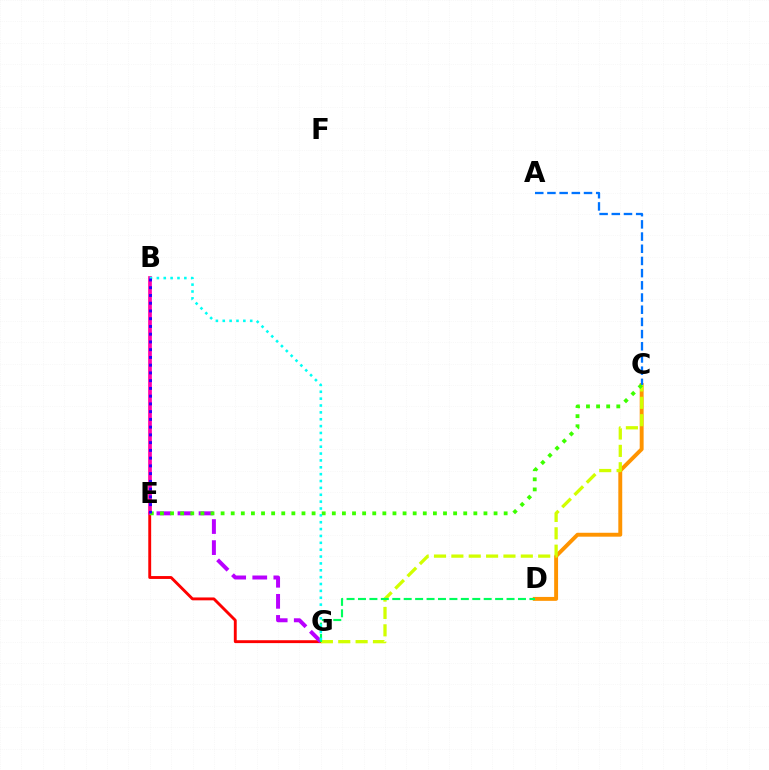{('E', 'G'): [{'color': '#ff0000', 'line_style': 'solid', 'thickness': 2.08}, {'color': '#b900ff', 'line_style': 'dashed', 'thickness': 2.86}], ('B', 'E'): [{'color': '#ff00ac', 'line_style': 'solid', 'thickness': 2.67}, {'color': '#2500ff', 'line_style': 'dotted', 'thickness': 2.1}], ('C', 'D'): [{'color': '#ff9400', 'line_style': 'solid', 'thickness': 2.81}], ('C', 'G'): [{'color': '#d1ff00', 'line_style': 'dashed', 'thickness': 2.36}], ('A', 'C'): [{'color': '#0074ff', 'line_style': 'dashed', 'thickness': 1.66}], ('D', 'G'): [{'color': '#00ff5c', 'line_style': 'dashed', 'thickness': 1.55}], ('C', 'E'): [{'color': '#3dff00', 'line_style': 'dotted', 'thickness': 2.75}], ('B', 'G'): [{'color': '#00fff6', 'line_style': 'dotted', 'thickness': 1.87}]}